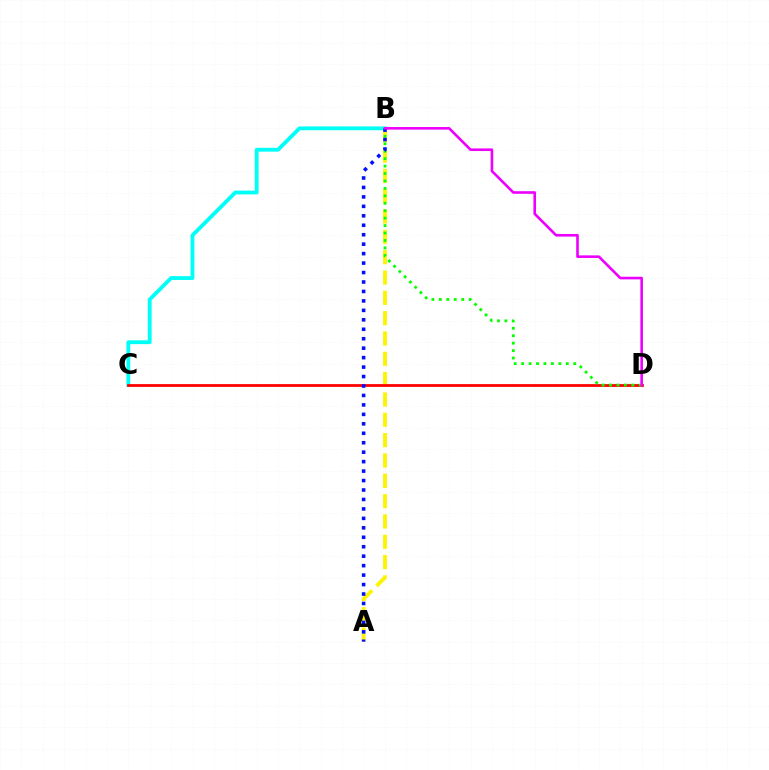{('B', 'C'): [{'color': '#00fff6', 'line_style': 'solid', 'thickness': 2.76}], ('A', 'B'): [{'color': '#fcf500', 'line_style': 'dashed', 'thickness': 2.76}, {'color': '#0010ff', 'line_style': 'dotted', 'thickness': 2.57}], ('C', 'D'): [{'color': '#ff0000', 'line_style': 'solid', 'thickness': 2.0}], ('B', 'D'): [{'color': '#08ff00', 'line_style': 'dotted', 'thickness': 2.02}, {'color': '#ee00ff', 'line_style': 'solid', 'thickness': 1.88}]}